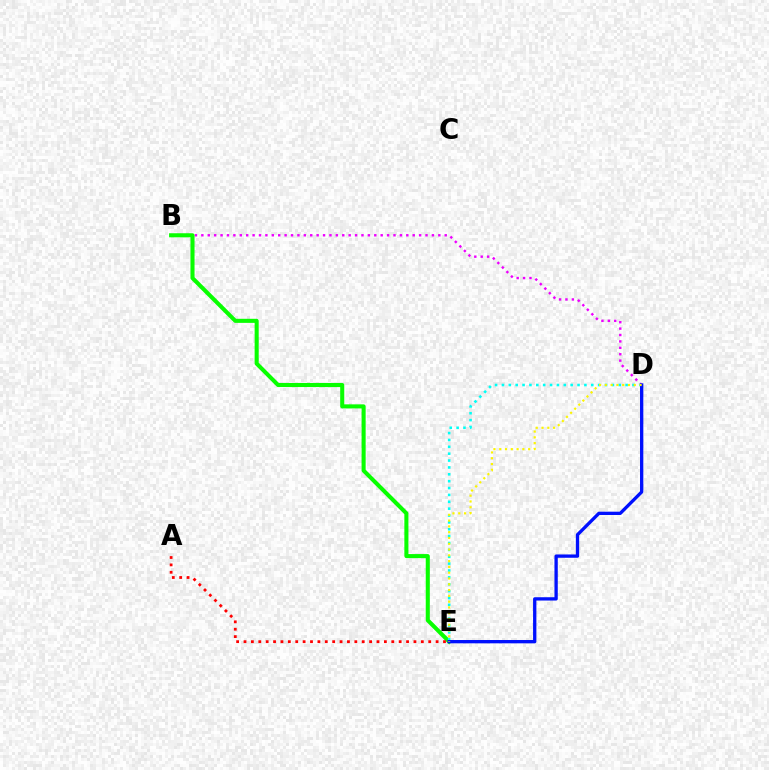{('B', 'D'): [{'color': '#ee00ff', 'line_style': 'dotted', 'thickness': 1.74}], ('B', 'E'): [{'color': '#08ff00', 'line_style': 'solid', 'thickness': 2.93}], ('D', 'E'): [{'color': '#00fff6', 'line_style': 'dotted', 'thickness': 1.87}, {'color': '#0010ff', 'line_style': 'solid', 'thickness': 2.38}, {'color': '#fcf500', 'line_style': 'dotted', 'thickness': 1.57}], ('A', 'E'): [{'color': '#ff0000', 'line_style': 'dotted', 'thickness': 2.01}]}